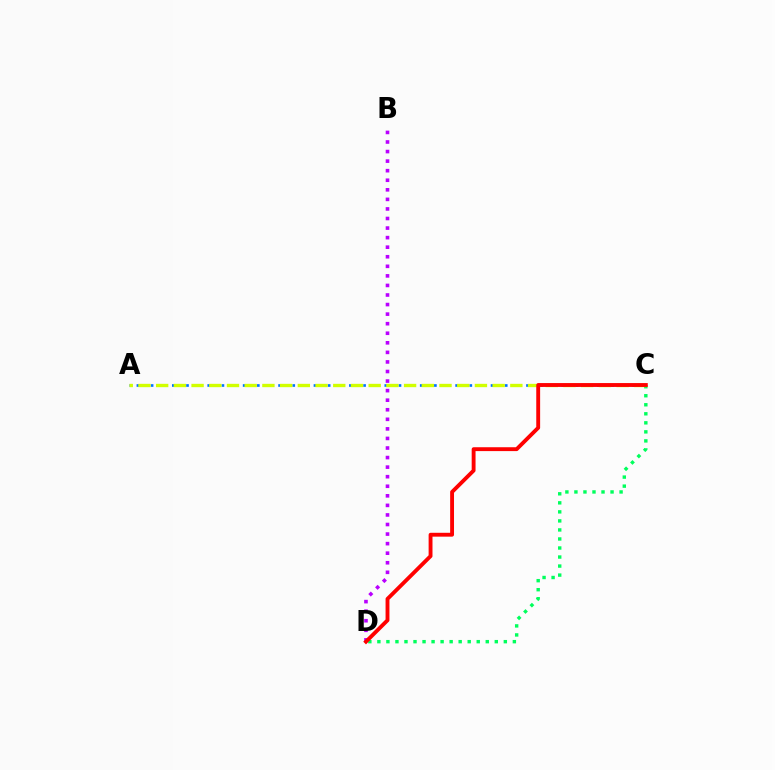{('A', 'C'): [{'color': '#0074ff', 'line_style': 'dotted', 'thickness': 1.92}, {'color': '#d1ff00', 'line_style': 'dashed', 'thickness': 2.41}], ('C', 'D'): [{'color': '#00ff5c', 'line_style': 'dotted', 'thickness': 2.45}, {'color': '#ff0000', 'line_style': 'solid', 'thickness': 2.78}], ('B', 'D'): [{'color': '#b900ff', 'line_style': 'dotted', 'thickness': 2.6}]}